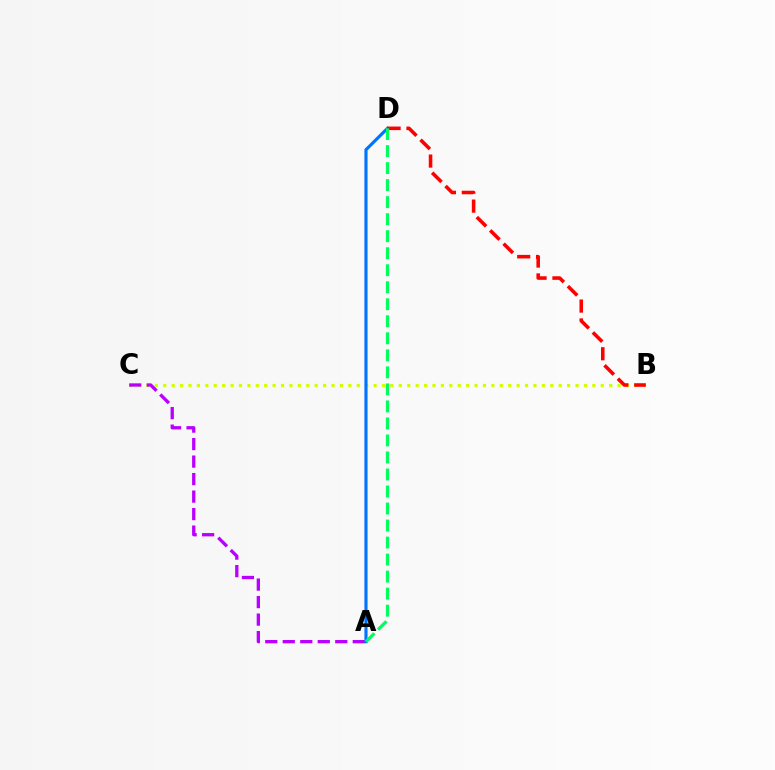{('B', 'C'): [{'color': '#d1ff00', 'line_style': 'dotted', 'thickness': 2.29}], ('A', 'C'): [{'color': '#b900ff', 'line_style': 'dashed', 'thickness': 2.38}], ('A', 'D'): [{'color': '#0074ff', 'line_style': 'solid', 'thickness': 2.26}, {'color': '#00ff5c', 'line_style': 'dashed', 'thickness': 2.31}], ('B', 'D'): [{'color': '#ff0000', 'line_style': 'dashed', 'thickness': 2.56}]}